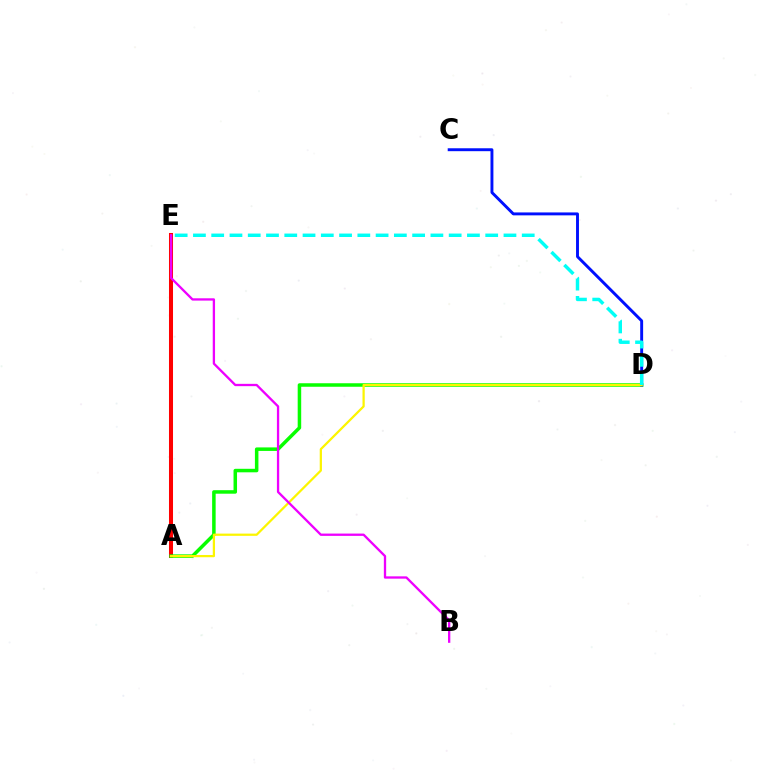{('A', 'E'): [{'color': '#ff0000', 'line_style': 'solid', 'thickness': 2.9}], ('A', 'D'): [{'color': '#08ff00', 'line_style': 'solid', 'thickness': 2.53}, {'color': '#fcf500', 'line_style': 'solid', 'thickness': 1.61}], ('C', 'D'): [{'color': '#0010ff', 'line_style': 'solid', 'thickness': 2.1}], ('B', 'E'): [{'color': '#ee00ff', 'line_style': 'solid', 'thickness': 1.66}], ('D', 'E'): [{'color': '#00fff6', 'line_style': 'dashed', 'thickness': 2.48}]}